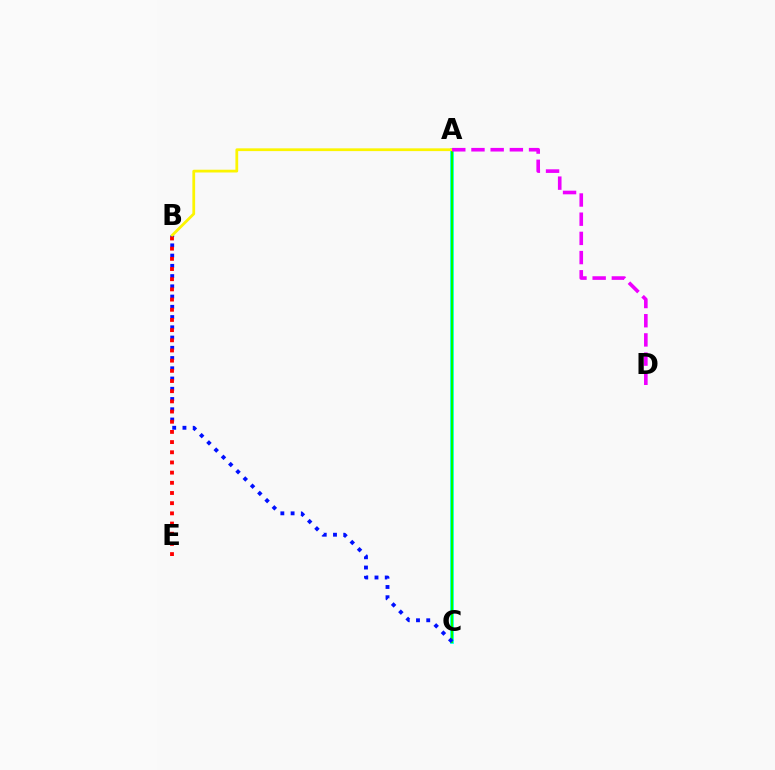{('A', 'C'): [{'color': '#00fff6', 'line_style': 'solid', 'thickness': 2.72}, {'color': '#08ff00', 'line_style': 'solid', 'thickness': 1.51}], ('B', 'C'): [{'color': '#0010ff', 'line_style': 'dotted', 'thickness': 2.78}], ('A', 'B'): [{'color': '#fcf500', 'line_style': 'solid', 'thickness': 1.99}], ('A', 'D'): [{'color': '#ee00ff', 'line_style': 'dashed', 'thickness': 2.61}], ('B', 'E'): [{'color': '#ff0000', 'line_style': 'dotted', 'thickness': 2.77}]}